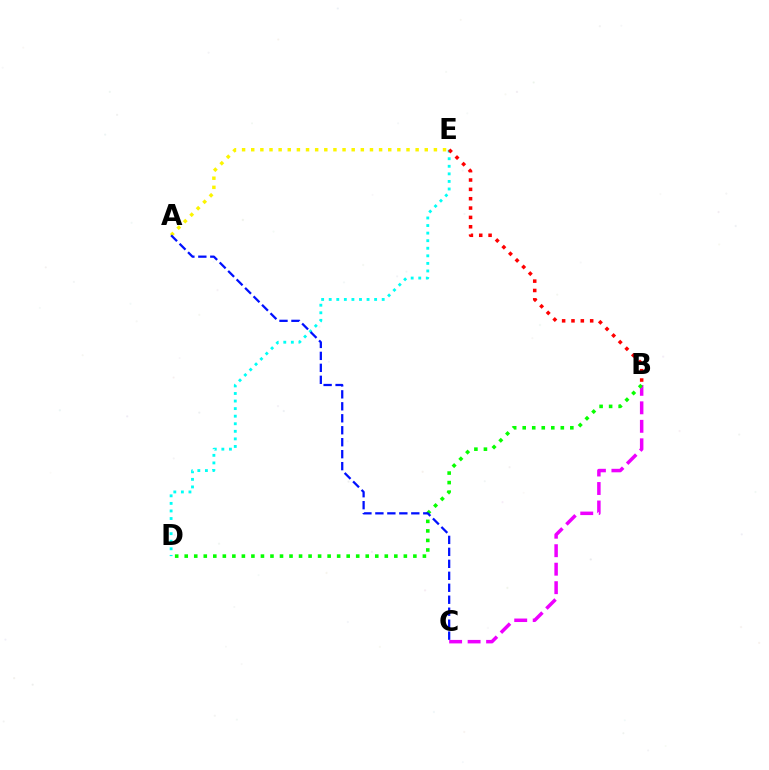{('B', 'C'): [{'color': '#ee00ff', 'line_style': 'dashed', 'thickness': 2.51}], ('D', 'E'): [{'color': '#00fff6', 'line_style': 'dotted', 'thickness': 2.06}], ('B', 'E'): [{'color': '#ff0000', 'line_style': 'dotted', 'thickness': 2.54}], ('A', 'E'): [{'color': '#fcf500', 'line_style': 'dotted', 'thickness': 2.48}], ('B', 'D'): [{'color': '#08ff00', 'line_style': 'dotted', 'thickness': 2.59}], ('A', 'C'): [{'color': '#0010ff', 'line_style': 'dashed', 'thickness': 1.63}]}